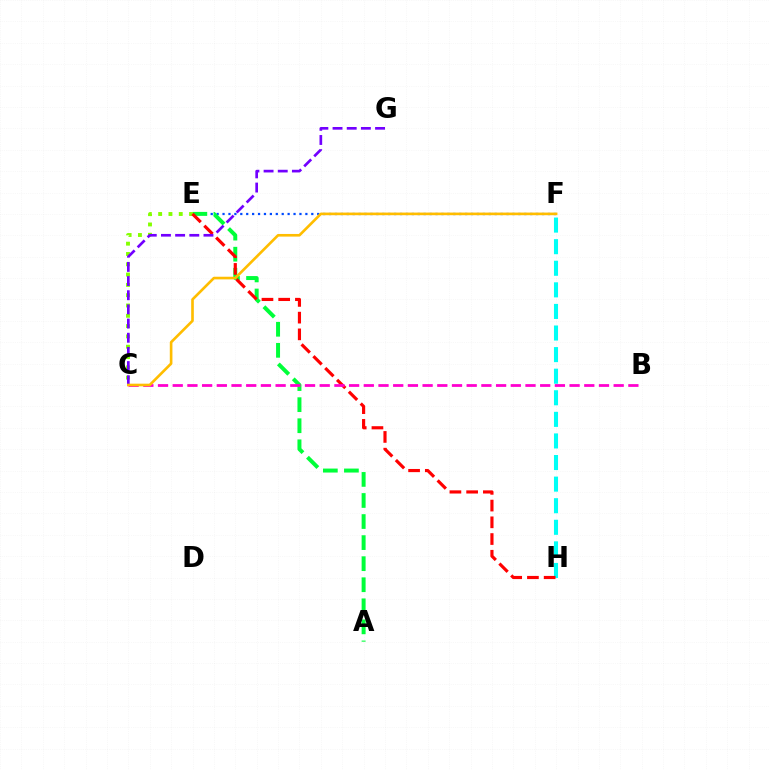{('F', 'H'): [{'color': '#00fff6', 'line_style': 'dashed', 'thickness': 2.93}], ('E', 'F'): [{'color': '#004bff', 'line_style': 'dotted', 'thickness': 1.61}], ('A', 'E'): [{'color': '#00ff39', 'line_style': 'dashed', 'thickness': 2.86}], ('C', 'E'): [{'color': '#84ff00', 'line_style': 'dotted', 'thickness': 2.8}], ('E', 'H'): [{'color': '#ff0000', 'line_style': 'dashed', 'thickness': 2.27}], ('B', 'C'): [{'color': '#ff00cf', 'line_style': 'dashed', 'thickness': 2.0}], ('C', 'G'): [{'color': '#7200ff', 'line_style': 'dashed', 'thickness': 1.93}], ('C', 'F'): [{'color': '#ffbd00', 'line_style': 'solid', 'thickness': 1.9}]}